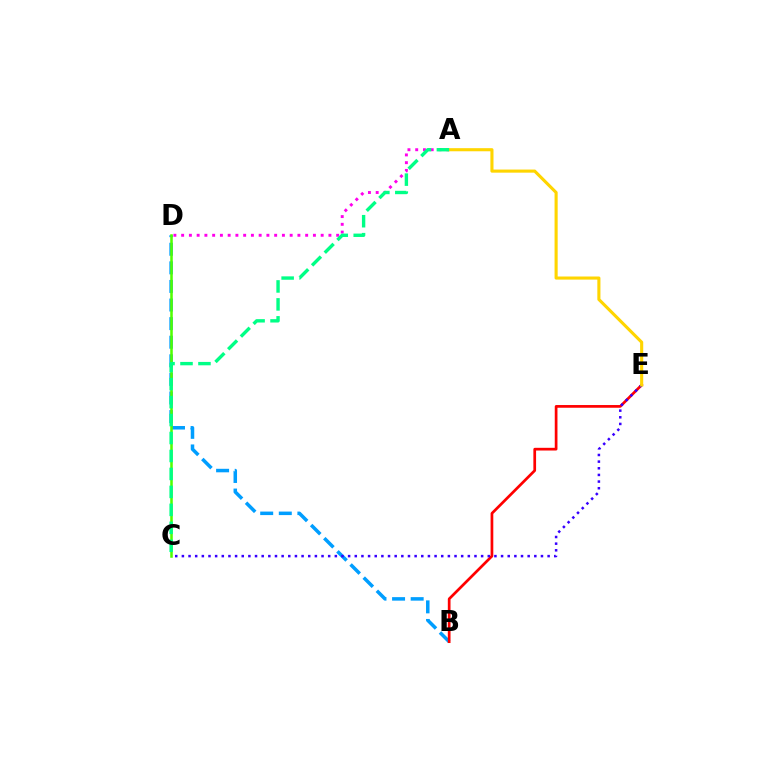{('B', 'D'): [{'color': '#009eff', 'line_style': 'dashed', 'thickness': 2.53}], ('A', 'D'): [{'color': '#ff00ed', 'line_style': 'dotted', 'thickness': 2.11}], ('B', 'E'): [{'color': '#ff0000', 'line_style': 'solid', 'thickness': 1.95}], ('C', 'D'): [{'color': '#4fff00', 'line_style': 'solid', 'thickness': 1.83}], ('C', 'E'): [{'color': '#3700ff', 'line_style': 'dotted', 'thickness': 1.81}], ('A', 'E'): [{'color': '#ffd500', 'line_style': 'solid', 'thickness': 2.23}], ('A', 'C'): [{'color': '#00ff86', 'line_style': 'dashed', 'thickness': 2.44}]}